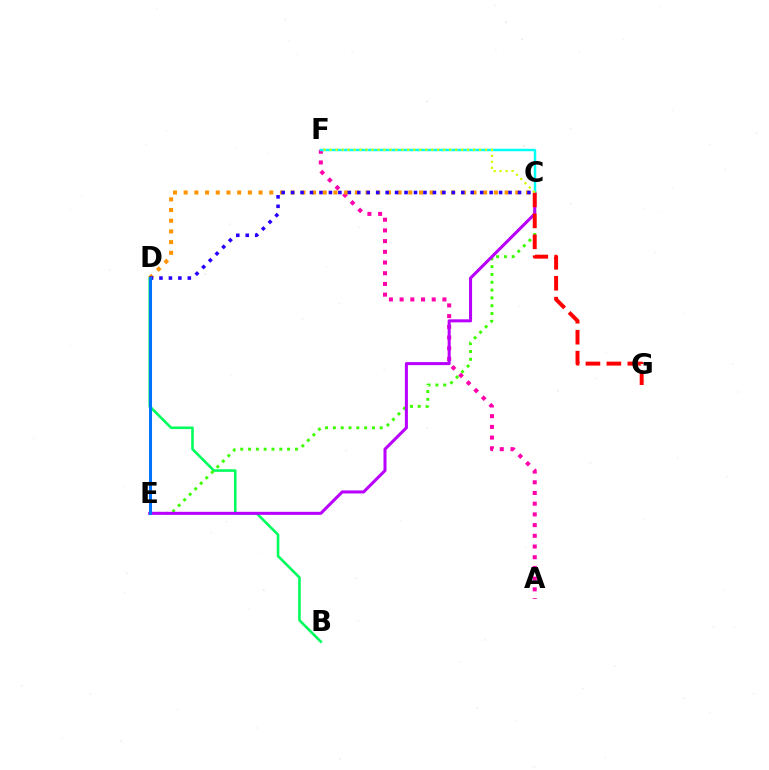{('A', 'F'): [{'color': '#ff00ac', 'line_style': 'dotted', 'thickness': 2.91}], ('B', 'D'): [{'color': '#00ff5c', 'line_style': 'solid', 'thickness': 1.86}], ('C', 'D'): [{'color': '#ff9400', 'line_style': 'dotted', 'thickness': 2.91}, {'color': '#2500ff', 'line_style': 'dotted', 'thickness': 2.57}], ('C', 'E'): [{'color': '#3dff00', 'line_style': 'dotted', 'thickness': 2.12}, {'color': '#b900ff', 'line_style': 'solid', 'thickness': 2.19}], ('C', 'F'): [{'color': '#00fff6', 'line_style': 'solid', 'thickness': 1.77}, {'color': '#d1ff00', 'line_style': 'dotted', 'thickness': 1.62}], ('C', 'G'): [{'color': '#ff0000', 'line_style': 'dashed', 'thickness': 2.84}], ('D', 'E'): [{'color': '#0074ff', 'line_style': 'solid', 'thickness': 2.19}]}